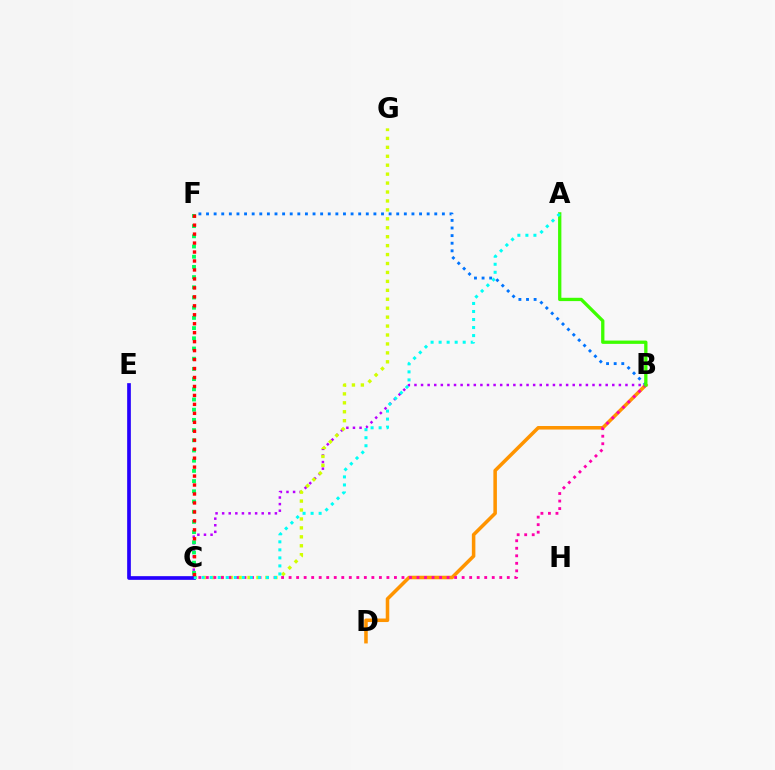{('B', 'C'): [{'color': '#b900ff', 'line_style': 'dotted', 'thickness': 1.79}, {'color': '#ff00ac', 'line_style': 'dotted', 'thickness': 2.04}], ('B', 'F'): [{'color': '#0074ff', 'line_style': 'dotted', 'thickness': 2.07}], ('C', 'G'): [{'color': '#d1ff00', 'line_style': 'dotted', 'thickness': 2.43}], ('C', 'F'): [{'color': '#00ff5c', 'line_style': 'dotted', 'thickness': 2.77}, {'color': '#ff0000', 'line_style': 'dotted', 'thickness': 2.43}], ('B', 'D'): [{'color': '#ff9400', 'line_style': 'solid', 'thickness': 2.55}], ('C', 'E'): [{'color': '#2500ff', 'line_style': 'solid', 'thickness': 2.65}], ('A', 'B'): [{'color': '#3dff00', 'line_style': 'solid', 'thickness': 2.38}], ('A', 'C'): [{'color': '#00fff6', 'line_style': 'dotted', 'thickness': 2.18}]}